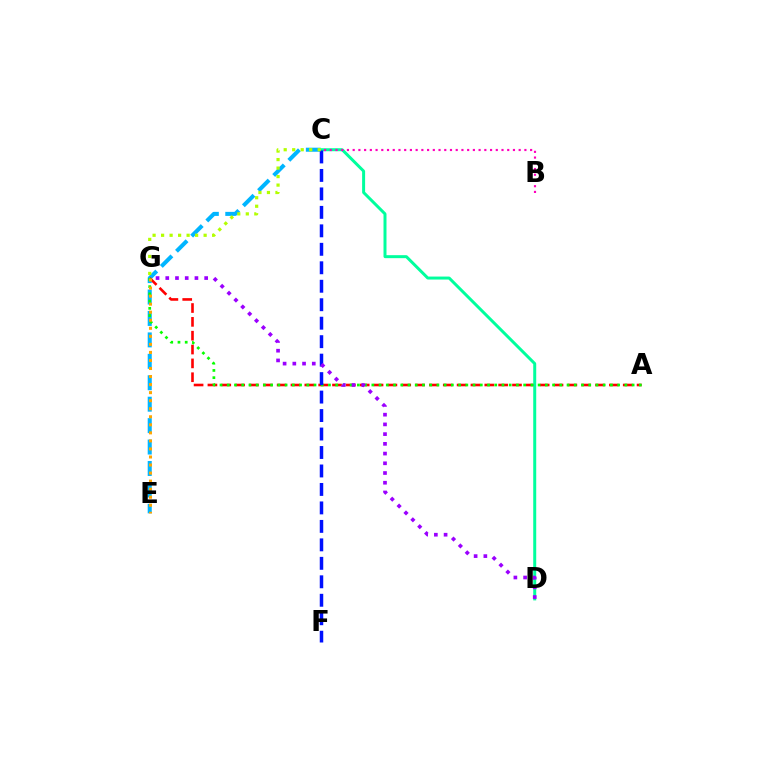{('C', 'E'): [{'color': '#00b5ff', 'line_style': 'dashed', 'thickness': 2.91}], ('A', 'G'): [{'color': '#ff0000', 'line_style': 'dashed', 'thickness': 1.88}, {'color': '#08ff00', 'line_style': 'dotted', 'thickness': 1.96}], ('C', 'D'): [{'color': '#00ff9d', 'line_style': 'solid', 'thickness': 2.15}], ('E', 'G'): [{'color': '#ffa500', 'line_style': 'dotted', 'thickness': 2.19}], ('C', 'F'): [{'color': '#0010ff', 'line_style': 'dashed', 'thickness': 2.51}], ('C', 'G'): [{'color': '#b3ff00', 'line_style': 'dotted', 'thickness': 2.31}], ('D', 'G'): [{'color': '#9b00ff', 'line_style': 'dotted', 'thickness': 2.64}], ('B', 'C'): [{'color': '#ff00bd', 'line_style': 'dotted', 'thickness': 1.56}]}